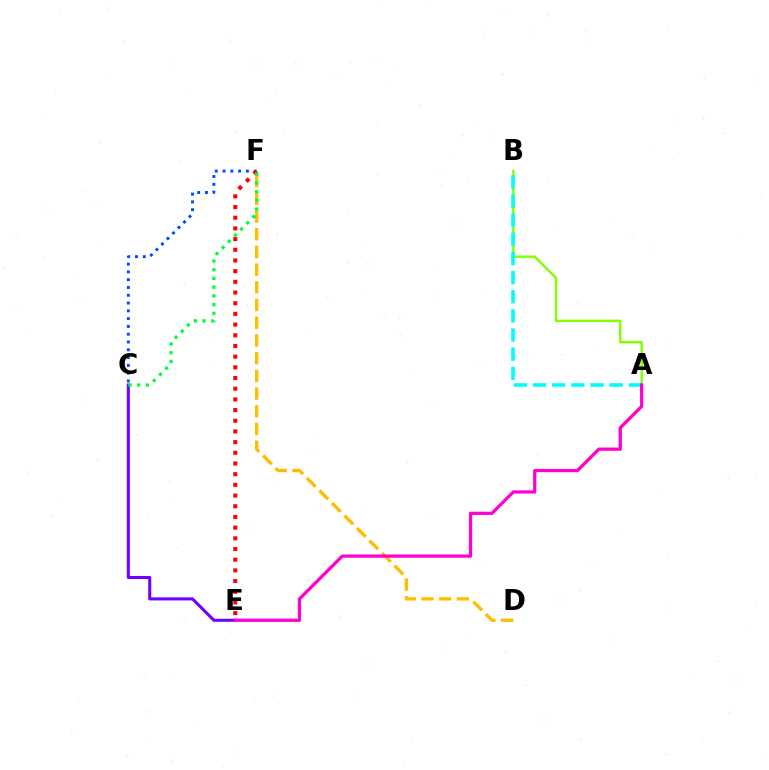{('A', 'B'): [{'color': '#84ff00', 'line_style': 'solid', 'thickness': 1.75}, {'color': '#00fff6', 'line_style': 'dashed', 'thickness': 2.6}], ('C', 'F'): [{'color': '#004bff', 'line_style': 'dotted', 'thickness': 2.12}, {'color': '#00ff39', 'line_style': 'dotted', 'thickness': 2.37}], ('E', 'F'): [{'color': '#ff0000', 'line_style': 'dotted', 'thickness': 2.9}], ('D', 'F'): [{'color': '#ffbd00', 'line_style': 'dashed', 'thickness': 2.41}], ('C', 'E'): [{'color': '#7200ff', 'line_style': 'solid', 'thickness': 2.21}], ('A', 'E'): [{'color': '#ff00cf', 'line_style': 'solid', 'thickness': 2.33}]}